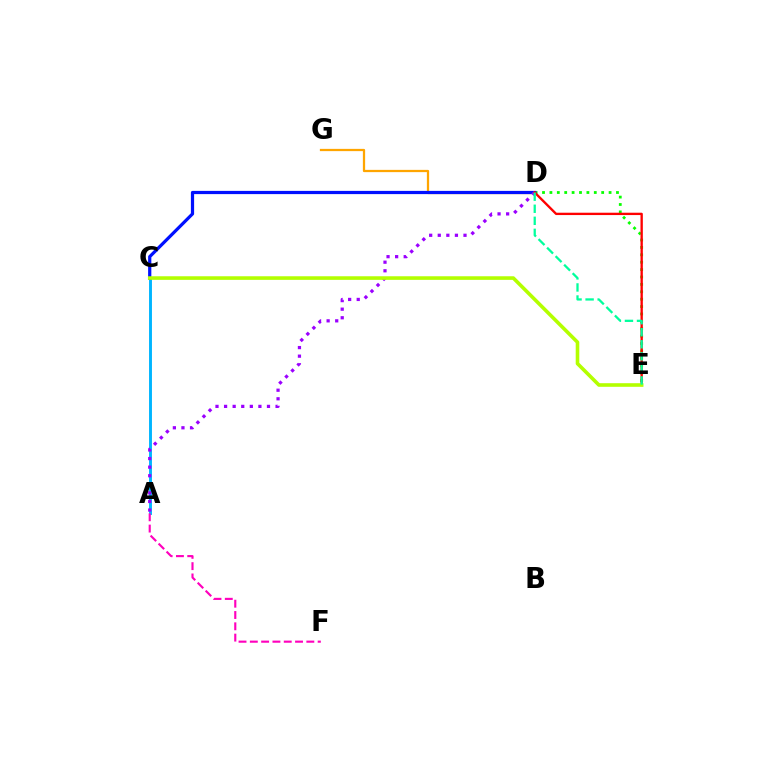{('A', 'C'): [{'color': '#00b5ff', 'line_style': 'solid', 'thickness': 2.1}], ('D', 'G'): [{'color': '#ffa500', 'line_style': 'solid', 'thickness': 1.63}], ('D', 'E'): [{'color': '#08ff00', 'line_style': 'dotted', 'thickness': 2.01}, {'color': '#ff0000', 'line_style': 'solid', 'thickness': 1.69}, {'color': '#00ff9d', 'line_style': 'dashed', 'thickness': 1.64}], ('C', 'D'): [{'color': '#0010ff', 'line_style': 'solid', 'thickness': 2.32}], ('A', 'D'): [{'color': '#9b00ff', 'line_style': 'dotted', 'thickness': 2.33}], ('A', 'F'): [{'color': '#ff00bd', 'line_style': 'dashed', 'thickness': 1.54}], ('C', 'E'): [{'color': '#b3ff00', 'line_style': 'solid', 'thickness': 2.59}]}